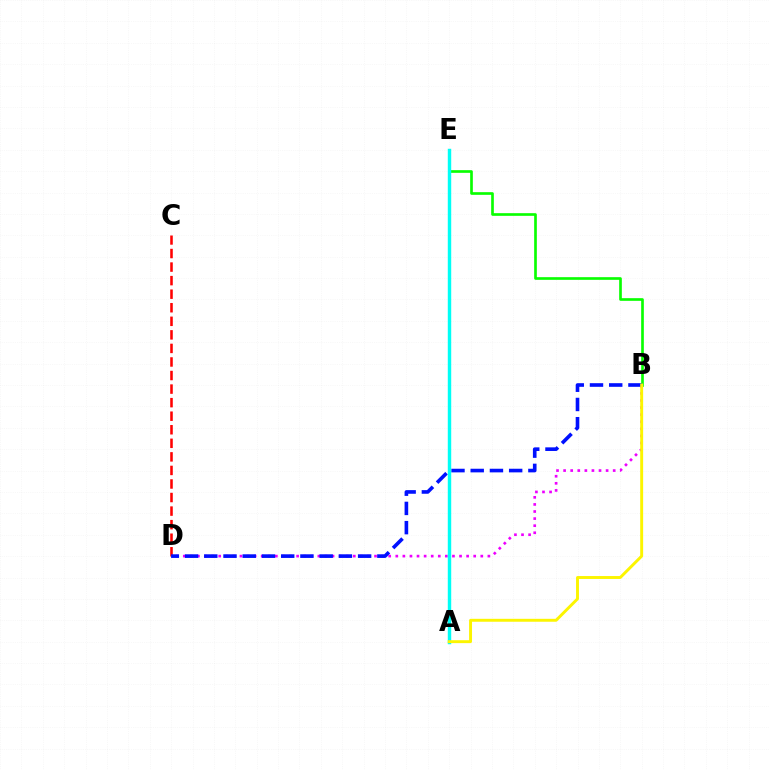{('B', 'D'): [{'color': '#ee00ff', 'line_style': 'dotted', 'thickness': 1.92}, {'color': '#0010ff', 'line_style': 'dashed', 'thickness': 2.61}], ('C', 'D'): [{'color': '#ff0000', 'line_style': 'dashed', 'thickness': 1.84}], ('B', 'E'): [{'color': '#08ff00', 'line_style': 'solid', 'thickness': 1.92}], ('A', 'E'): [{'color': '#00fff6', 'line_style': 'solid', 'thickness': 2.47}], ('A', 'B'): [{'color': '#fcf500', 'line_style': 'solid', 'thickness': 2.1}]}